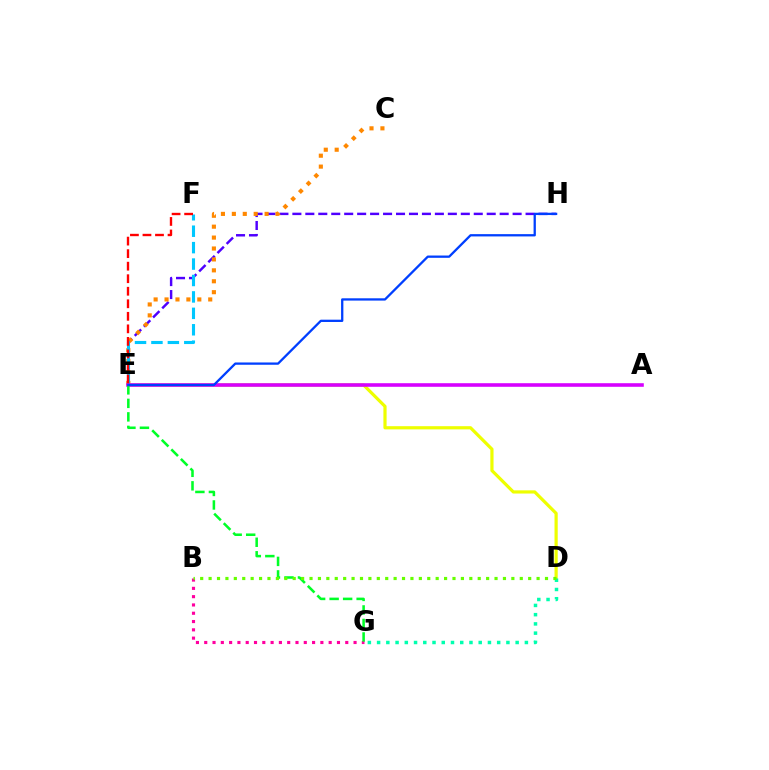{('D', 'E'): [{'color': '#eeff00', 'line_style': 'solid', 'thickness': 2.3}], ('E', 'H'): [{'color': '#4f00ff', 'line_style': 'dashed', 'thickness': 1.76}, {'color': '#003fff', 'line_style': 'solid', 'thickness': 1.65}], ('B', 'G'): [{'color': '#ff00a0', 'line_style': 'dotted', 'thickness': 2.25}], ('C', 'E'): [{'color': '#ff8800', 'line_style': 'dotted', 'thickness': 2.97}], ('E', 'F'): [{'color': '#00c7ff', 'line_style': 'dashed', 'thickness': 2.23}, {'color': '#ff0000', 'line_style': 'dashed', 'thickness': 1.7}], ('D', 'G'): [{'color': '#00ffaf', 'line_style': 'dotted', 'thickness': 2.51}], ('A', 'E'): [{'color': '#d600ff', 'line_style': 'solid', 'thickness': 2.58}], ('E', 'G'): [{'color': '#00ff27', 'line_style': 'dashed', 'thickness': 1.84}], ('B', 'D'): [{'color': '#66ff00', 'line_style': 'dotted', 'thickness': 2.28}]}